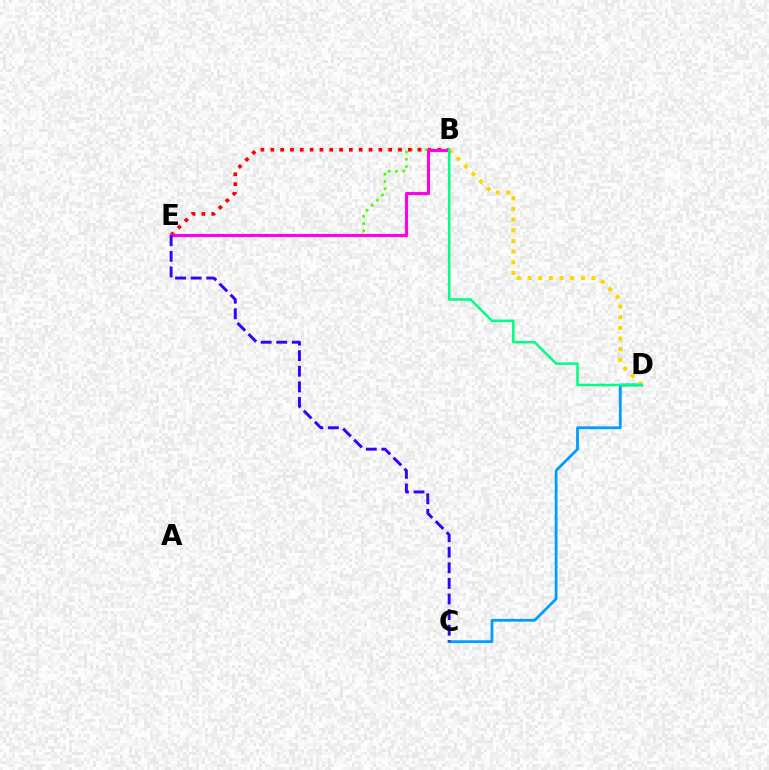{('B', 'E'): [{'color': '#4fff00', 'line_style': 'dotted', 'thickness': 1.98}, {'color': '#ff0000', 'line_style': 'dotted', 'thickness': 2.67}, {'color': '#ff00ed', 'line_style': 'solid', 'thickness': 2.23}], ('C', 'D'): [{'color': '#009eff', 'line_style': 'solid', 'thickness': 2.02}], ('B', 'D'): [{'color': '#ffd500', 'line_style': 'dotted', 'thickness': 2.9}, {'color': '#00ff86', 'line_style': 'solid', 'thickness': 1.84}], ('C', 'E'): [{'color': '#3700ff', 'line_style': 'dashed', 'thickness': 2.12}]}